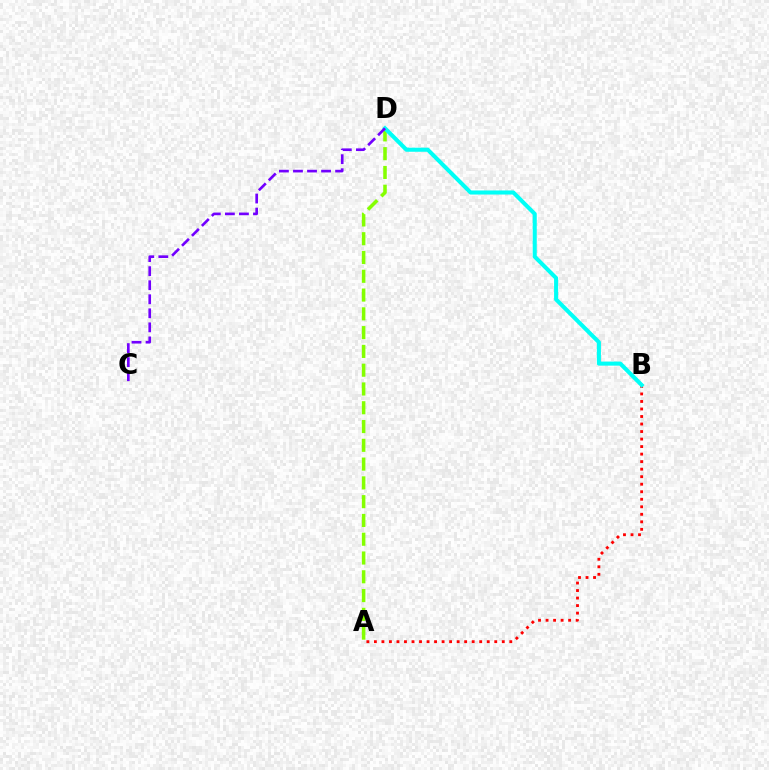{('A', 'B'): [{'color': '#ff0000', 'line_style': 'dotted', 'thickness': 2.04}], ('A', 'D'): [{'color': '#84ff00', 'line_style': 'dashed', 'thickness': 2.55}], ('B', 'D'): [{'color': '#00fff6', 'line_style': 'solid', 'thickness': 2.93}], ('C', 'D'): [{'color': '#7200ff', 'line_style': 'dashed', 'thickness': 1.91}]}